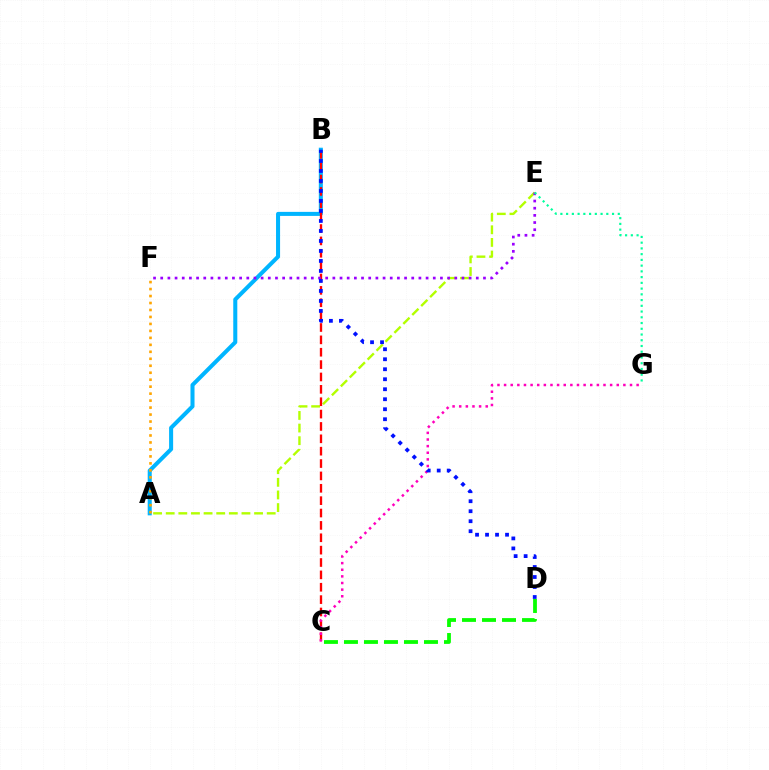{('A', 'E'): [{'color': '#b3ff00', 'line_style': 'dashed', 'thickness': 1.72}], ('A', 'B'): [{'color': '#00b5ff', 'line_style': 'solid', 'thickness': 2.91}], ('B', 'C'): [{'color': '#ff0000', 'line_style': 'dashed', 'thickness': 1.68}], ('C', 'G'): [{'color': '#ff00bd', 'line_style': 'dotted', 'thickness': 1.8}], ('C', 'D'): [{'color': '#08ff00', 'line_style': 'dashed', 'thickness': 2.72}], ('A', 'F'): [{'color': '#ffa500', 'line_style': 'dotted', 'thickness': 1.89}], ('E', 'F'): [{'color': '#9b00ff', 'line_style': 'dotted', 'thickness': 1.95}], ('E', 'G'): [{'color': '#00ff9d', 'line_style': 'dotted', 'thickness': 1.56}], ('B', 'D'): [{'color': '#0010ff', 'line_style': 'dotted', 'thickness': 2.72}]}